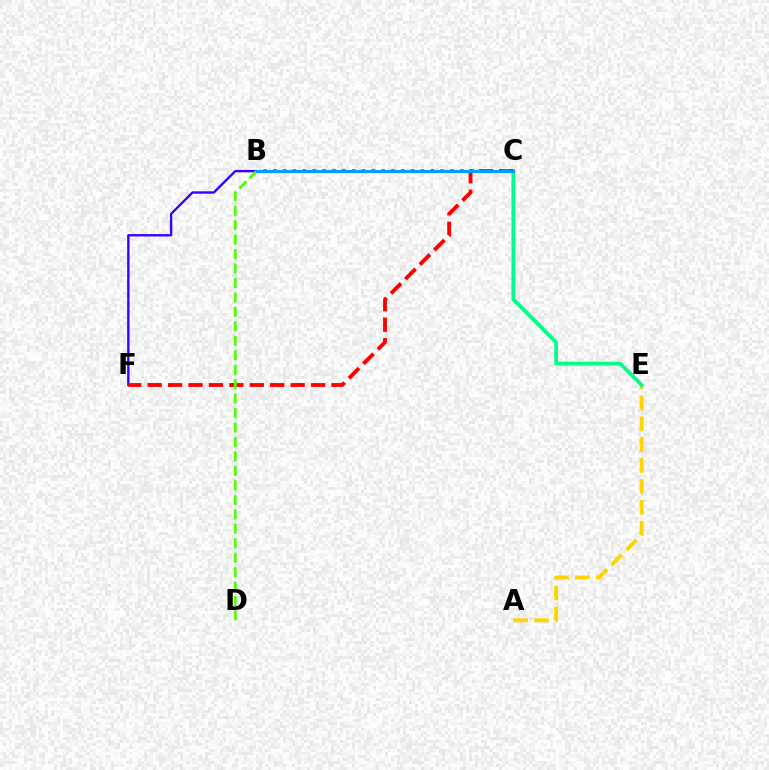{('B', 'F'): [{'color': '#3700ff', 'line_style': 'solid', 'thickness': 1.7}], ('A', 'E'): [{'color': '#ffd500', 'line_style': 'dashed', 'thickness': 2.84}], ('C', 'E'): [{'color': '#00ff86', 'line_style': 'solid', 'thickness': 2.71}], ('B', 'C'): [{'color': '#ff00ed', 'line_style': 'dotted', 'thickness': 2.68}, {'color': '#009eff', 'line_style': 'solid', 'thickness': 2.19}], ('C', 'F'): [{'color': '#ff0000', 'line_style': 'dashed', 'thickness': 2.78}], ('B', 'D'): [{'color': '#4fff00', 'line_style': 'dashed', 'thickness': 1.96}]}